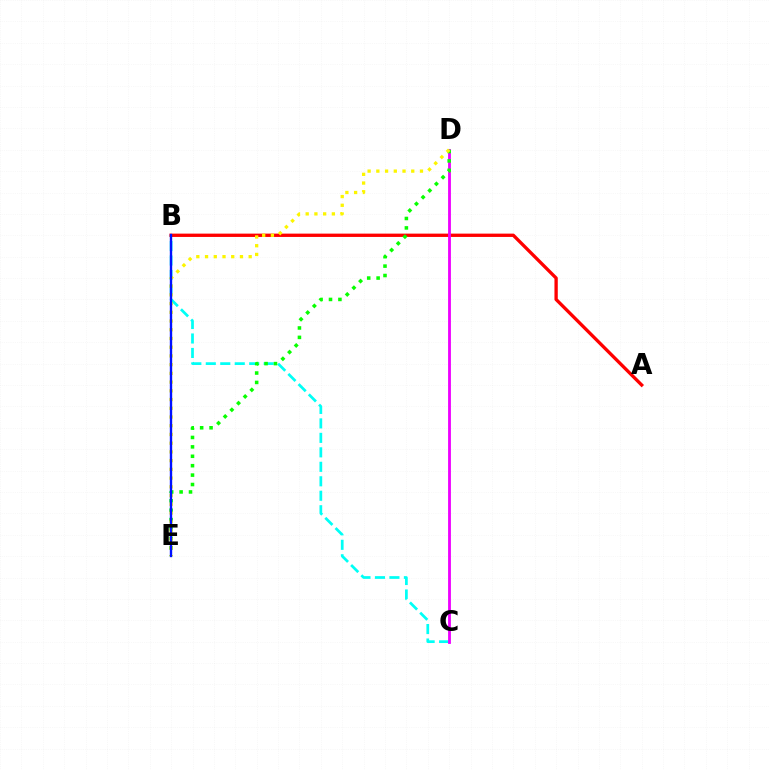{('B', 'C'): [{'color': '#00fff6', 'line_style': 'dashed', 'thickness': 1.97}], ('A', 'B'): [{'color': '#ff0000', 'line_style': 'solid', 'thickness': 2.39}], ('C', 'D'): [{'color': '#ee00ff', 'line_style': 'solid', 'thickness': 2.03}], ('D', 'E'): [{'color': '#08ff00', 'line_style': 'dotted', 'thickness': 2.56}, {'color': '#fcf500', 'line_style': 'dotted', 'thickness': 2.37}], ('B', 'E'): [{'color': '#0010ff', 'line_style': 'solid', 'thickness': 1.71}]}